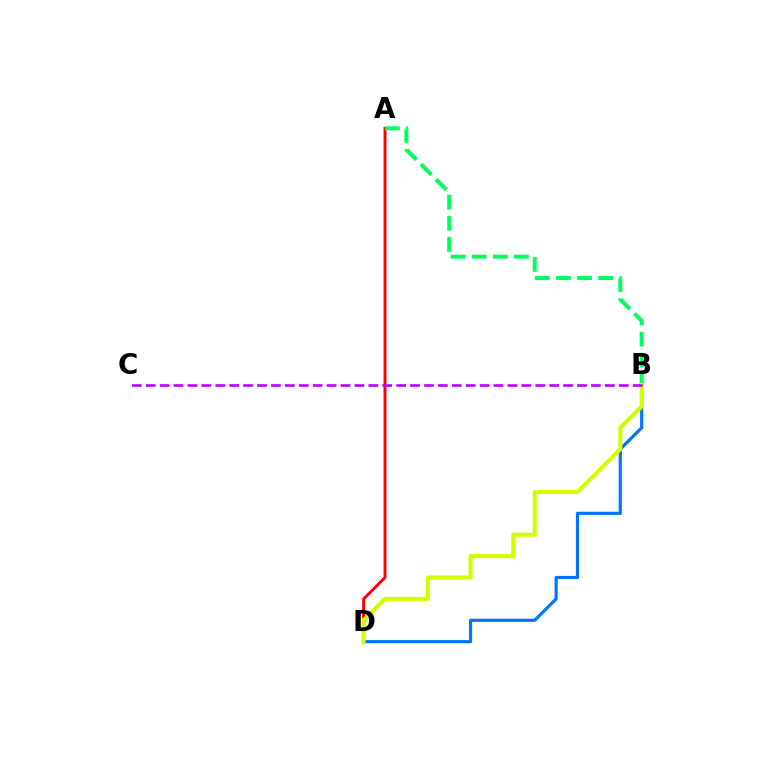{('A', 'D'): [{'color': '#ff0000', 'line_style': 'solid', 'thickness': 2.12}], ('A', 'B'): [{'color': '#00ff5c', 'line_style': 'dashed', 'thickness': 2.87}], ('B', 'D'): [{'color': '#0074ff', 'line_style': 'solid', 'thickness': 2.28}, {'color': '#d1ff00', 'line_style': 'solid', 'thickness': 2.94}], ('B', 'C'): [{'color': '#b900ff', 'line_style': 'dashed', 'thickness': 1.89}]}